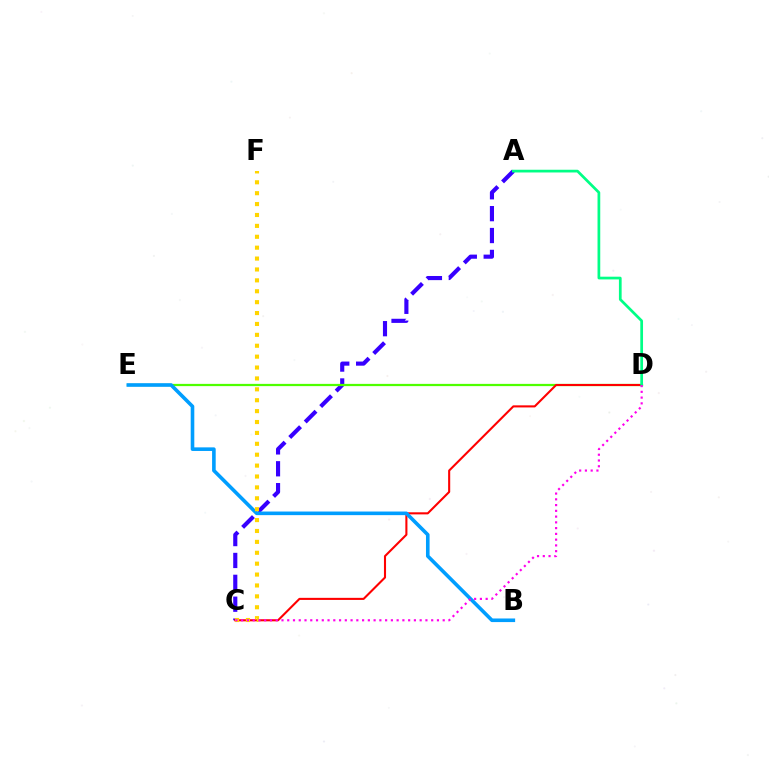{('A', 'C'): [{'color': '#3700ff', 'line_style': 'dashed', 'thickness': 2.97}], ('D', 'E'): [{'color': '#4fff00', 'line_style': 'solid', 'thickness': 1.62}], ('C', 'D'): [{'color': '#ff0000', 'line_style': 'solid', 'thickness': 1.5}, {'color': '#ff00ed', 'line_style': 'dotted', 'thickness': 1.56}], ('A', 'D'): [{'color': '#00ff86', 'line_style': 'solid', 'thickness': 1.96}], ('B', 'E'): [{'color': '#009eff', 'line_style': 'solid', 'thickness': 2.6}], ('C', 'F'): [{'color': '#ffd500', 'line_style': 'dotted', 'thickness': 2.96}]}